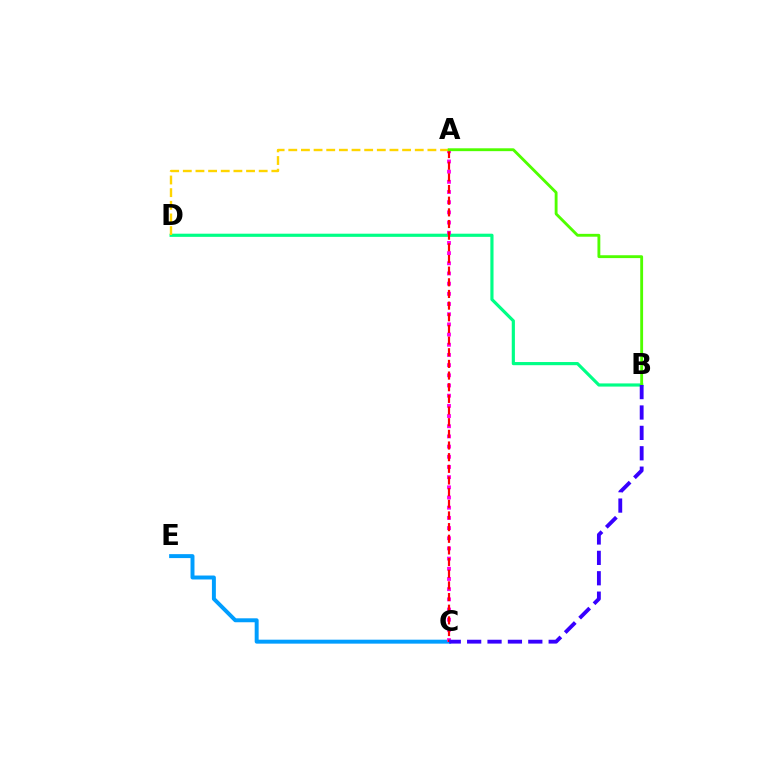{('C', 'E'): [{'color': '#009eff', 'line_style': 'solid', 'thickness': 2.84}], ('B', 'D'): [{'color': '#00ff86', 'line_style': 'solid', 'thickness': 2.28}], ('A', 'C'): [{'color': '#ff00ed', 'line_style': 'dotted', 'thickness': 2.77}, {'color': '#ff0000', 'line_style': 'dashed', 'thickness': 1.58}], ('A', 'D'): [{'color': '#ffd500', 'line_style': 'dashed', 'thickness': 1.72}], ('A', 'B'): [{'color': '#4fff00', 'line_style': 'solid', 'thickness': 2.06}], ('B', 'C'): [{'color': '#3700ff', 'line_style': 'dashed', 'thickness': 2.77}]}